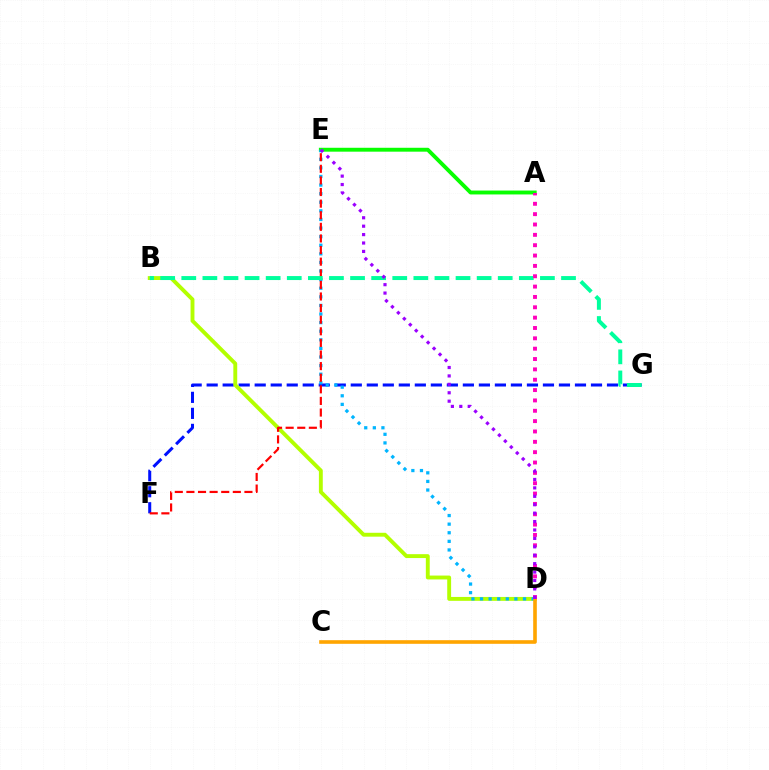{('A', 'E'): [{'color': '#08ff00', 'line_style': 'solid', 'thickness': 2.8}], ('F', 'G'): [{'color': '#0010ff', 'line_style': 'dashed', 'thickness': 2.18}], ('B', 'D'): [{'color': '#b3ff00', 'line_style': 'solid', 'thickness': 2.8}], ('D', 'E'): [{'color': '#00b5ff', 'line_style': 'dotted', 'thickness': 2.34}, {'color': '#9b00ff', 'line_style': 'dotted', 'thickness': 2.29}], ('C', 'D'): [{'color': '#ffa500', 'line_style': 'solid', 'thickness': 2.61}], ('E', 'F'): [{'color': '#ff0000', 'line_style': 'dashed', 'thickness': 1.58}], ('B', 'G'): [{'color': '#00ff9d', 'line_style': 'dashed', 'thickness': 2.87}], ('A', 'D'): [{'color': '#ff00bd', 'line_style': 'dotted', 'thickness': 2.81}]}